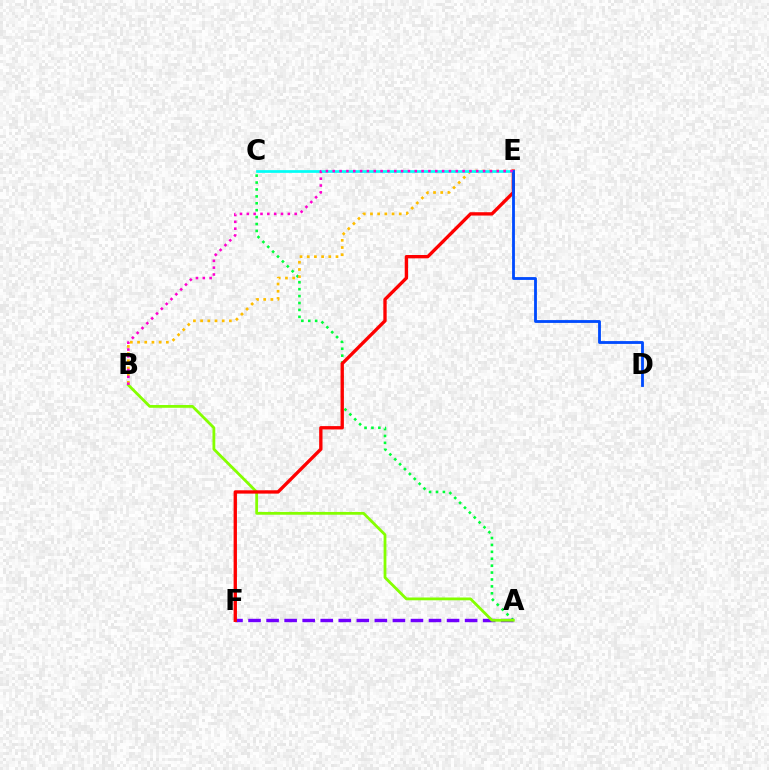{('A', 'C'): [{'color': '#00ff39', 'line_style': 'dotted', 'thickness': 1.88}], ('A', 'F'): [{'color': '#7200ff', 'line_style': 'dashed', 'thickness': 2.45}], ('A', 'B'): [{'color': '#84ff00', 'line_style': 'solid', 'thickness': 2.01}], ('B', 'E'): [{'color': '#ffbd00', 'line_style': 'dotted', 'thickness': 1.95}, {'color': '#ff00cf', 'line_style': 'dotted', 'thickness': 1.86}], ('E', 'F'): [{'color': '#ff0000', 'line_style': 'solid', 'thickness': 2.4}], ('C', 'E'): [{'color': '#00fff6', 'line_style': 'solid', 'thickness': 1.95}], ('D', 'E'): [{'color': '#004bff', 'line_style': 'solid', 'thickness': 2.04}]}